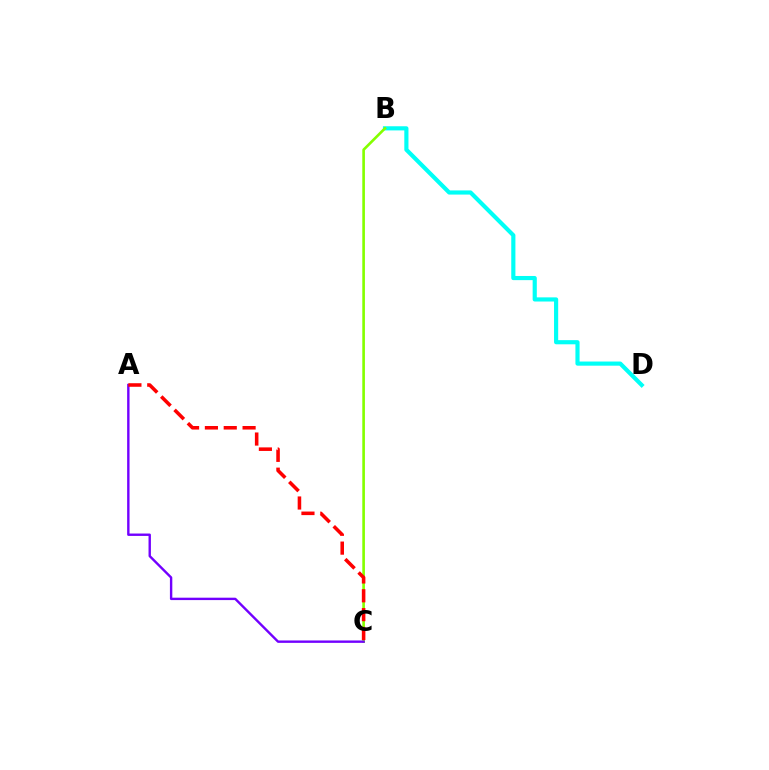{('B', 'D'): [{'color': '#00fff6', 'line_style': 'solid', 'thickness': 2.99}], ('B', 'C'): [{'color': '#84ff00', 'line_style': 'solid', 'thickness': 1.9}], ('A', 'C'): [{'color': '#7200ff', 'line_style': 'solid', 'thickness': 1.72}, {'color': '#ff0000', 'line_style': 'dashed', 'thickness': 2.56}]}